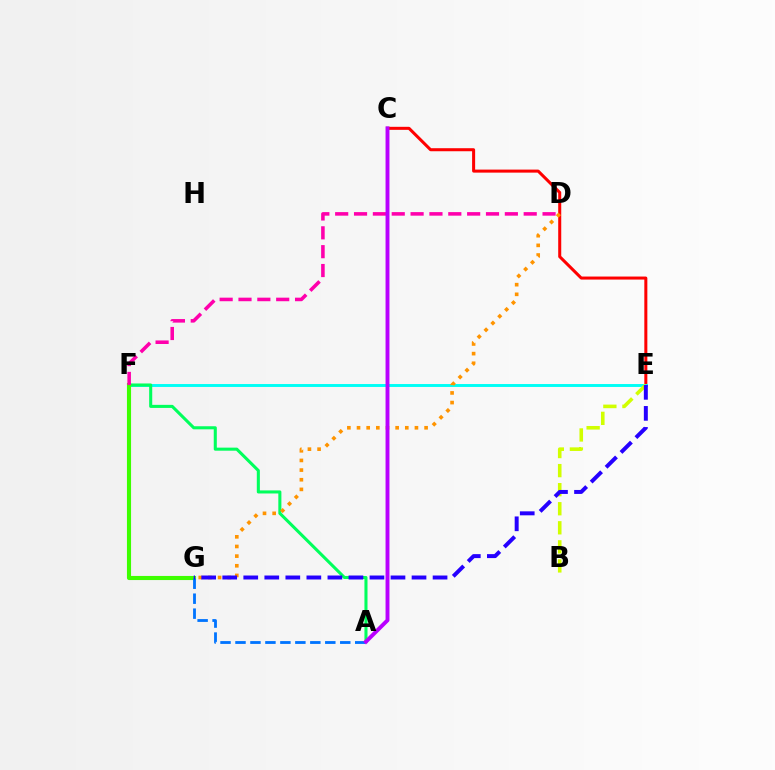{('C', 'E'): [{'color': '#ff0000', 'line_style': 'solid', 'thickness': 2.18}], ('E', 'F'): [{'color': '#00fff6', 'line_style': 'solid', 'thickness': 2.1}], ('B', 'E'): [{'color': '#d1ff00', 'line_style': 'dashed', 'thickness': 2.59}], ('A', 'F'): [{'color': '#00ff5c', 'line_style': 'solid', 'thickness': 2.21}], ('F', 'G'): [{'color': '#3dff00', 'line_style': 'solid', 'thickness': 2.95}], ('D', 'F'): [{'color': '#ff00ac', 'line_style': 'dashed', 'thickness': 2.56}], ('A', 'G'): [{'color': '#0074ff', 'line_style': 'dashed', 'thickness': 2.03}], ('D', 'G'): [{'color': '#ff9400', 'line_style': 'dotted', 'thickness': 2.62}], ('E', 'G'): [{'color': '#2500ff', 'line_style': 'dashed', 'thickness': 2.86}], ('A', 'C'): [{'color': '#b900ff', 'line_style': 'solid', 'thickness': 2.81}]}